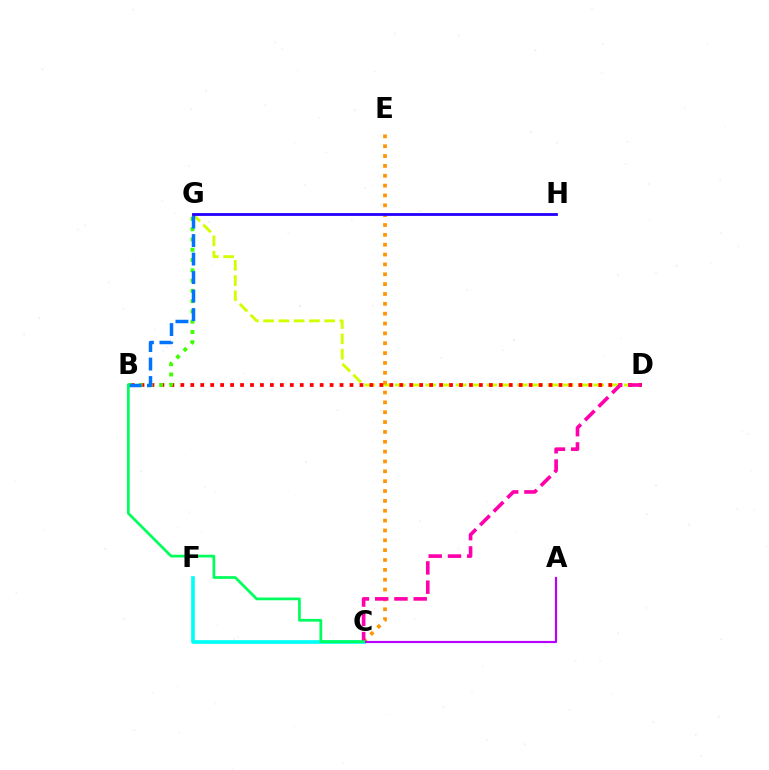{('D', 'G'): [{'color': '#d1ff00', 'line_style': 'dashed', 'thickness': 2.07}], ('C', 'E'): [{'color': '#ff9400', 'line_style': 'dotted', 'thickness': 2.68}], ('B', 'D'): [{'color': '#ff0000', 'line_style': 'dotted', 'thickness': 2.7}], ('B', 'G'): [{'color': '#3dff00', 'line_style': 'dotted', 'thickness': 2.79}, {'color': '#0074ff', 'line_style': 'dashed', 'thickness': 2.51}], ('C', 'F'): [{'color': '#00fff6', 'line_style': 'solid', 'thickness': 2.63}], ('C', 'D'): [{'color': '#ff00ac', 'line_style': 'dashed', 'thickness': 2.62}], ('A', 'C'): [{'color': '#b900ff', 'line_style': 'solid', 'thickness': 1.56}], ('B', 'C'): [{'color': '#00ff5c', 'line_style': 'solid', 'thickness': 1.97}], ('G', 'H'): [{'color': '#2500ff', 'line_style': 'solid', 'thickness': 2.01}]}